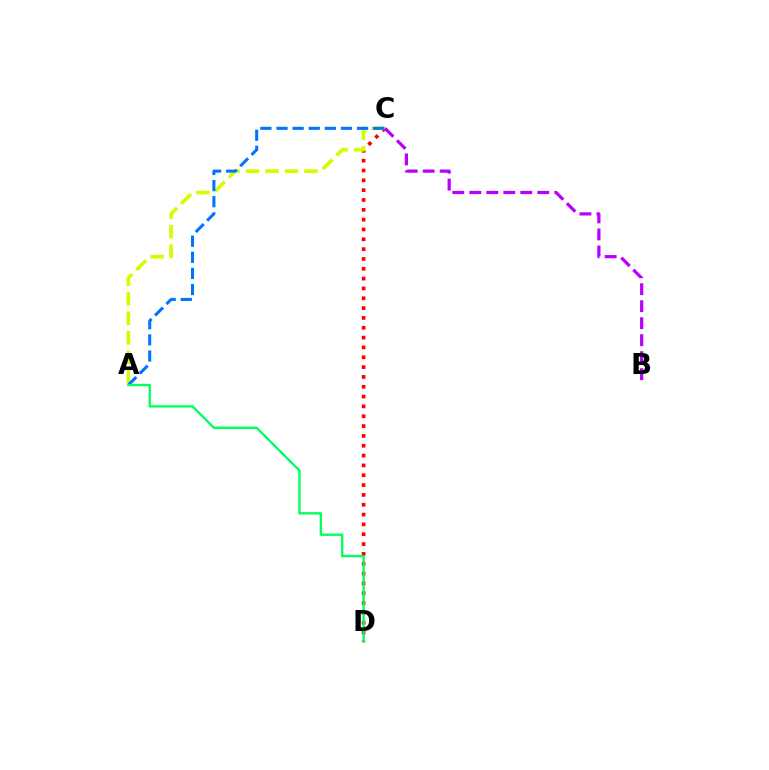{('C', 'D'): [{'color': '#ff0000', 'line_style': 'dotted', 'thickness': 2.67}], ('A', 'C'): [{'color': '#d1ff00', 'line_style': 'dashed', 'thickness': 2.65}, {'color': '#0074ff', 'line_style': 'dashed', 'thickness': 2.19}], ('B', 'C'): [{'color': '#b900ff', 'line_style': 'dashed', 'thickness': 2.31}], ('A', 'D'): [{'color': '#00ff5c', 'line_style': 'solid', 'thickness': 1.7}]}